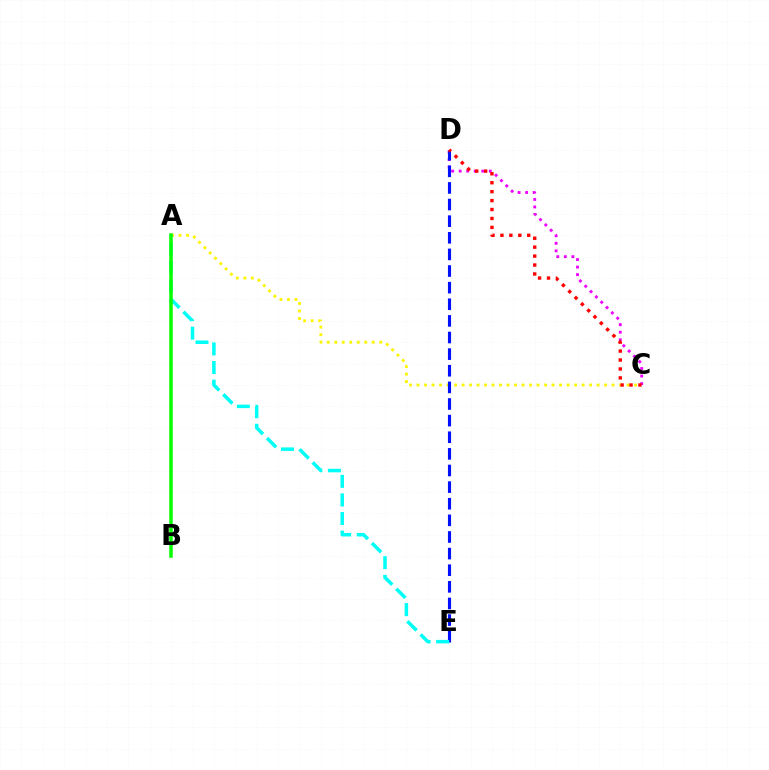{('A', 'C'): [{'color': '#fcf500', 'line_style': 'dotted', 'thickness': 2.04}], ('C', 'D'): [{'color': '#ee00ff', 'line_style': 'dotted', 'thickness': 2.05}, {'color': '#ff0000', 'line_style': 'dotted', 'thickness': 2.43}], ('D', 'E'): [{'color': '#0010ff', 'line_style': 'dashed', 'thickness': 2.26}], ('A', 'E'): [{'color': '#00fff6', 'line_style': 'dashed', 'thickness': 2.53}], ('A', 'B'): [{'color': '#08ff00', 'line_style': 'solid', 'thickness': 2.53}]}